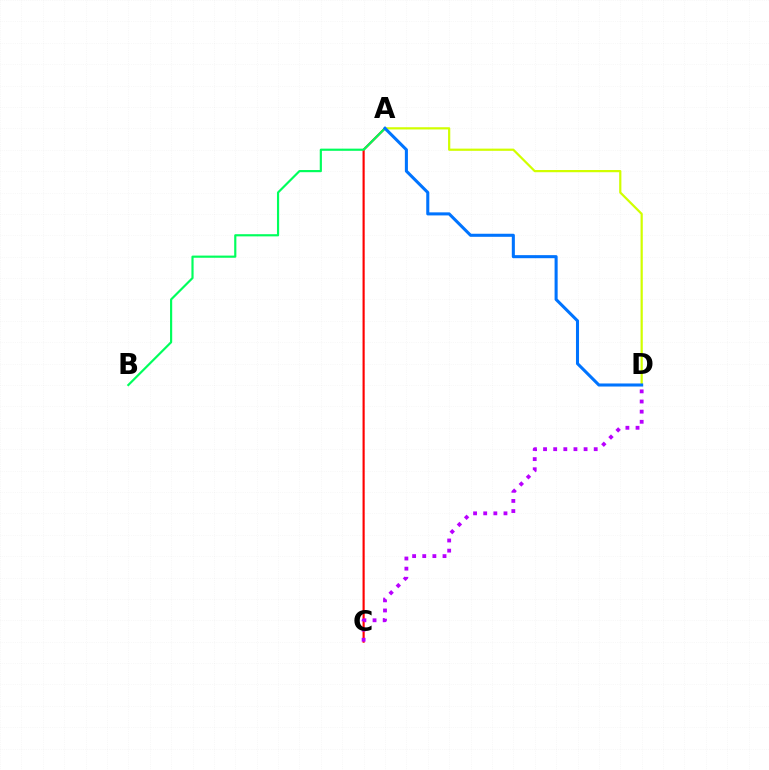{('A', 'C'): [{'color': '#ff0000', 'line_style': 'solid', 'thickness': 1.54}], ('A', 'D'): [{'color': '#d1ff00', 'line_style': 'solid', 'thickness': 1.6}, {'color': '#0074ff', 'line_style': 'solid', 'thickness': 2.2}], ('A', 'B'): [{'color': '#00ff5c', 'line_style': 'solid', 'thickness': 1.56}], ('C', 'D'): [{'color': '#b900ff', 'line_style': 'dotted', 'thickness': 2.75}]}